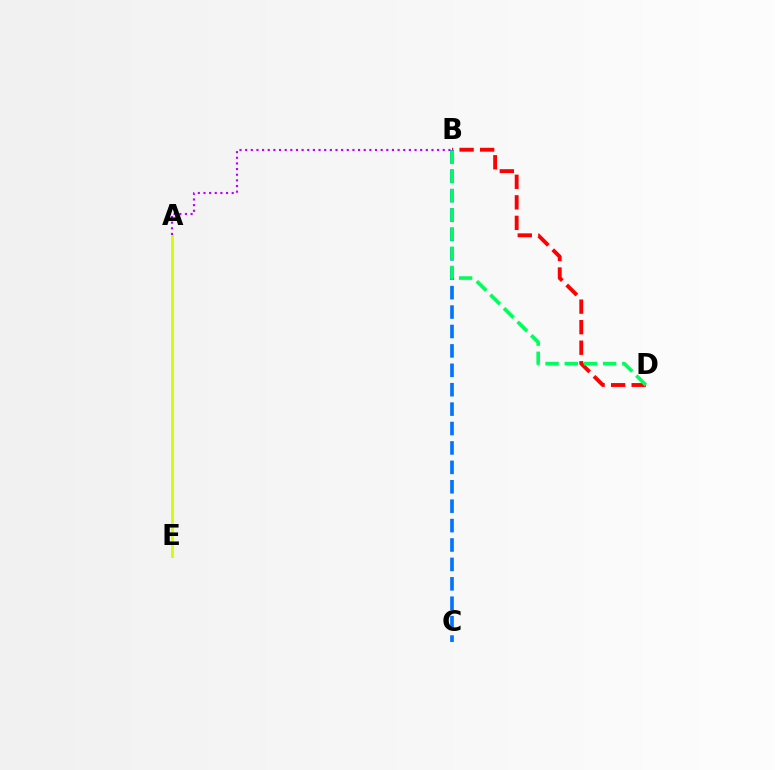{('B', 'D'): [{'color': '#ff0000', 'line_style': 'dashed', 'thickness': 2.79}, {'color': '#00ff5c', 'line_style': 'dashed', 'thickness': 2.61}], ('A', 'E'): [{'color': '#d1ff00', 'line_style': 'solid', 'thickness': 2.09}], ('A', 'B'): [{'color': '#b900ff', 'line_style': 'dotted', 'thickness': 1.53}], ('B', 'C'): [{'color': '#0074ff', 'line_style': 'dashed', 'thickness': 2.64}]}